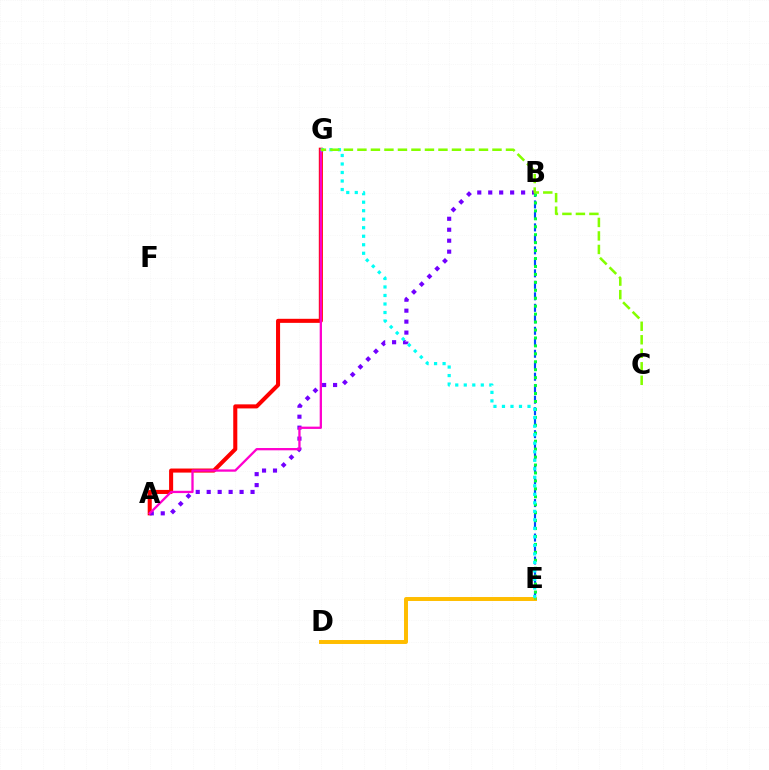{('A', 'G'): [{'color': '#ff0000', 'line_style': 'solid', 'thickness': 2.92}, {'color': '#ff00cf', 'line_style': 'solid', 'thickness': 1.65}], ('A', 'B'): [{'color': '#7200ff', 'line_style': 'dotted', 'thickness': 2.98}], ('B', 'E'): [{'color': '#004bff', 'line_style': 'dashed', 'thickness': 1.56}, {'color': '#00ff39', 'line_style': 'dotted', 'thickness': 2.16}], ('D', 'E'): [{'color': '#ffbd00', 'line_style': 'solid', 'thickness': 2.85}], ('E', 'G'): [{'color': '#00fff6', 'line_style': 'dotted', 'thickness': 2.31}], ('C', 'G'): [{'color': '#84ff00', 'line_style': 'dashed', 'thickness': 1.83}]}